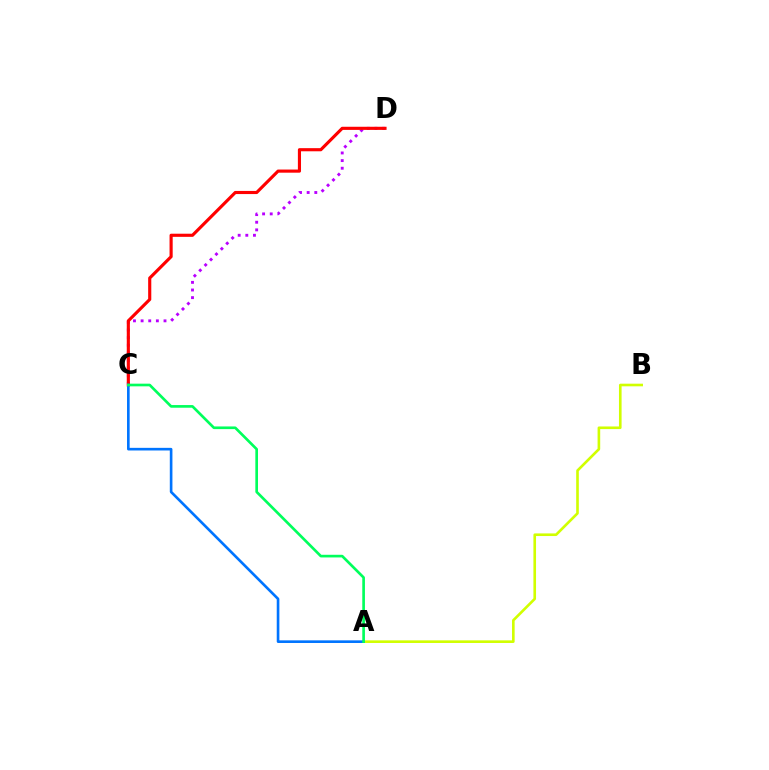{('C', 'D'): [{'color': '#b900ff', 'line_style': 'dotted', 'thickness': 2.07}, {'color': '#ff0000', 'line_style': 'solid', 'thickness': 2.26}], ('A', 'B'): [{'color': '#d1ff00', 'line_style': 'solid', 'thickness': 1.89}], ('A', 'C'): [{'color': '#0074ff', 'line_style': 'solid', 'thickness': 1.9}, {'color': '#00ff5c', 'line_style': 'solid', 'thickness': 1.92}]}